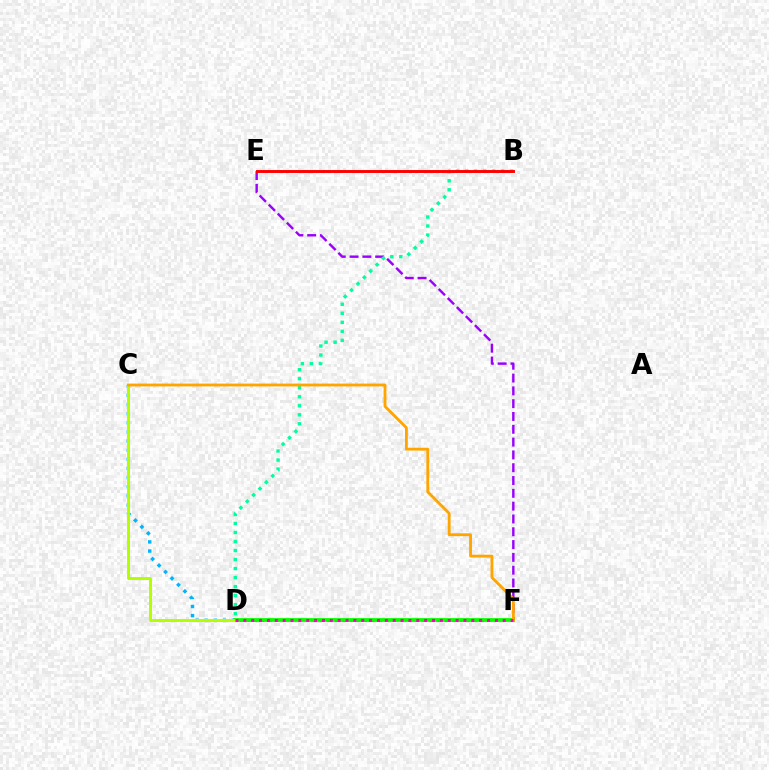{('E', 'F'): [{'color': '#9b00ff', 'line_style': 'dashed', 'thickness': 1.74}], ('C', 'D'): [{'color': '#00b5ff', 'line_style': 'dotted', 'thickness': 2.48}, {'color': '#b3ff00', 'line_style': 'solid', 'thickness': 2.14}], ('B', 'D'): [{'color': '#00ff9d', 'line_style': 'dotted', 'thickness': 2.45}], ('D', 'F'): [{'color': '#0010ff', 'line_style': 'dotted', 'thickness': 1.99}, {'color': '#08ff00', 'line_style': 'solid', 'thickness': 2.73}, {'color': '#ff00bd', 'line_style': 'dotted', 'thickness': 2.14}], ('C', 'F'): [{'color': '#ffa500', 'line_style': 'solid', 'thickness': 2.04}], ('B', 'E'): [{'color': '#ff0000', 'line_style': 'solid', 'thickness': 2.1}]}